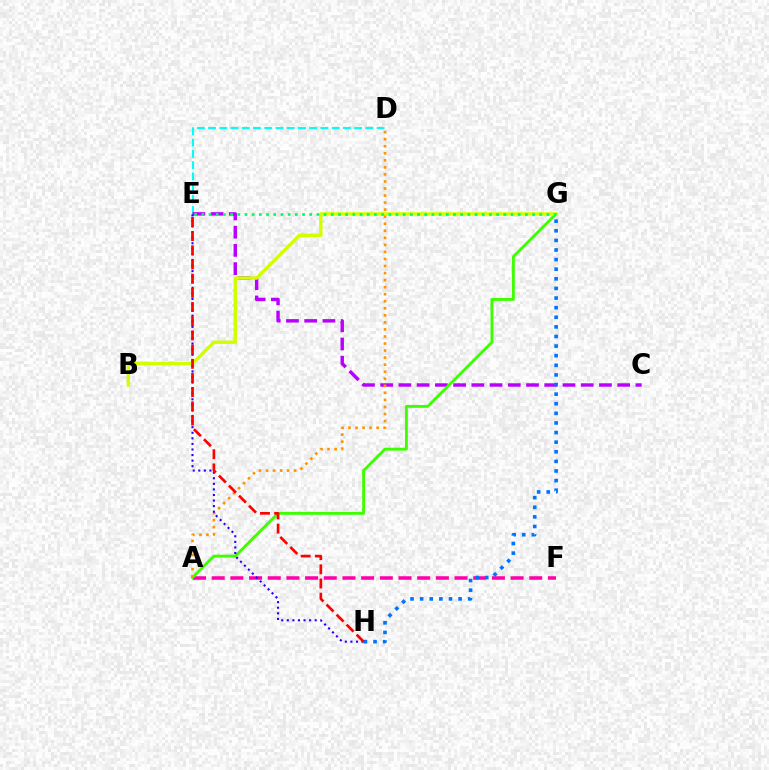{('A', 'F'): [{'color': '#ff00ac', 'line_style': 'dashed', 'thickness': 2.54}], ('D', 'E'): [{'color': '#00fff6', 'line_style': 'dashed', 'thickness': 1.53}], ('C', 'E'): [{'color': '#b900ff', 'line_style': 'dashed', 'thickness': 2.48}], ('A', 'G'): [{'color': '#3dff00', 'line_style': 'solid', 'thickness': 2.07}], ('B', 'G'): [{'color': '#d1ff00', 'line_style': 'solid', 'thickness': 2.46}], ('E', 'G'): [{'color': '#00ff5c', 'line_style': 'dotted', 'thickness': 1.95}], ('G', 'H'): [{'color': '#0074ff', 'line_style': 'dotted', 'thickness': 2.61}], ('A', 'D'): [{'color': '#ff9400', 'line_style': 'dotted', 'thickness': 1.91}], ('E', 'H'): [{'color': '#2500ff', 'line_style': 'dotted', 'thickness': 1.51}, {'color': '#ff0000', 'line_style': 'dashed', 'thickness': 1.93}]}